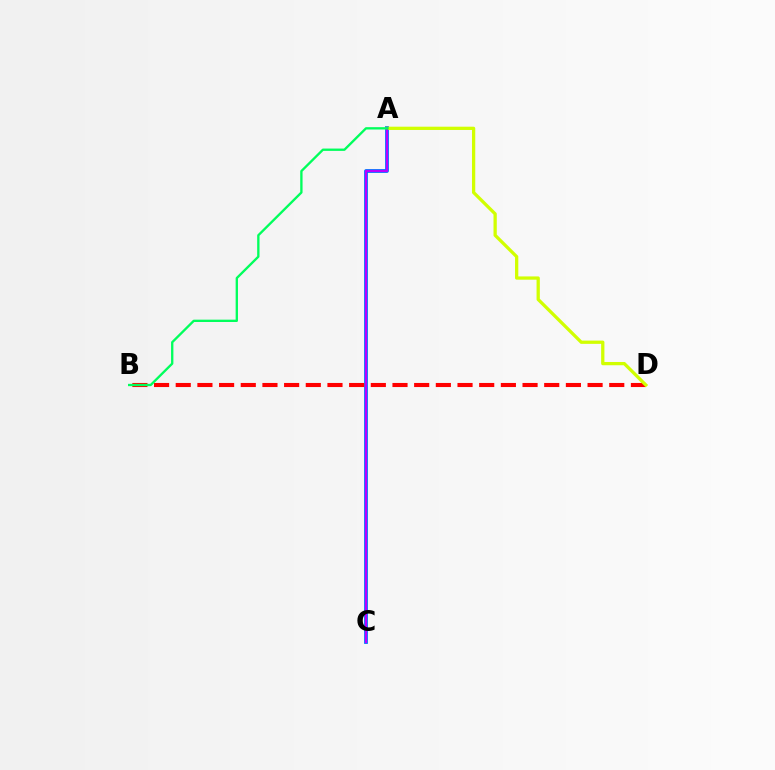{('A', 'C'): [{'color': '#0074ff', 'line_style': 'solid', 'thickness': 2.73}, {'color': '#b900ff', 'line_style': 'solid', 'thickness': 1.56}], ('B', 'D'): [{'color': '#ff0000', 'line_style': 'dashed', 'thickness': 2.94}], ('A', 'D'): [{'color': '#d1ff00', 'line_style': 'solid', 'thickness': 2.36}], ('A', 'B'): [{'color': '#00ff5c', 'line_style': 'solid', 'thickness': 1.68}]}